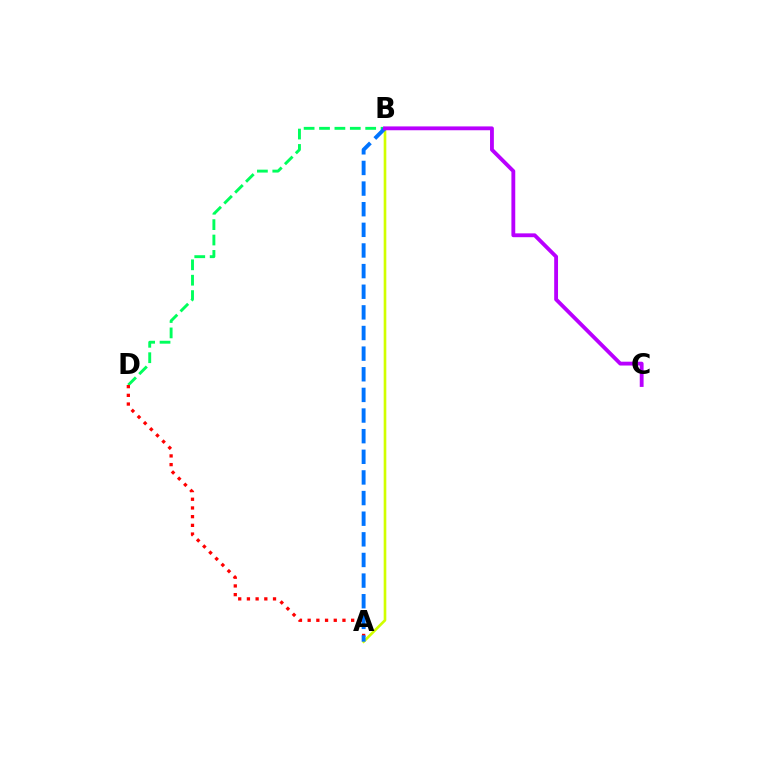{('B', 'D'): [{'color': '#00ff5c', 'line_style': 'dashed', 'thickness': 2.09}], ('A', 'D'): [{'color': '#ff0000', 'line_style': 'dotted', 'thickness': 2.36}], ('A', 'B'): [{'color': '#d1ff00', 'line_style': 'solid', 'thickness': 1.91}, {'color': '#0074ff', 'line_style': 'dashed', 'thickness': 2.8}], ('B', 'C'): [{'color': '#b900ff', 'line_style': 'solid', 'thickness': 2.76}]}